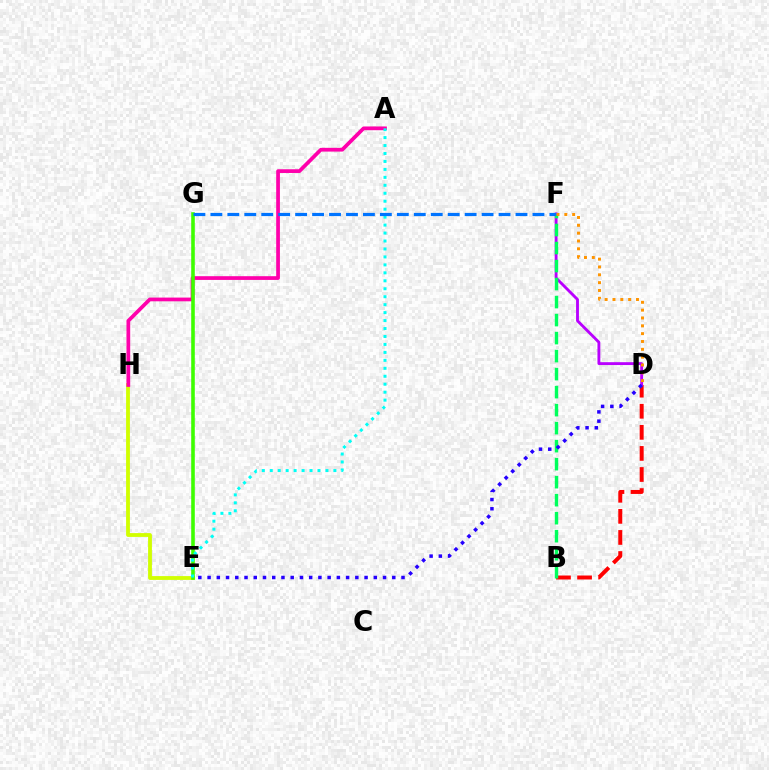{('B', 'D'): [{'color': '#ff0000', 'line_style': 'dashed', 'thickness': 2.86}], ('E', 'H'): [{'color': '#d1ff00', 'line_style': 'solid', 'thickness': 2.75}], ('D', 'F'): [{'color': '#b900ff', 'line_style': 'solid', 'thickness': 2.06}, {'color': '#ff9400', 'line_style': 'dotted', 'thickness': 2.13}], ('A', 'H'): [{'color': '#ff00ac', 'line_style': 'solid', 'thickness': 2.69}], ('E', 'G'): [{'color': '#3dff00', 'line_style': 'solid', 'thickness': 2.58}], ('B', 'F'): [{'color': '#00ff5c', 'line_style': 'dashed', 'thickness': 2.45}], ('A', 'E'): [{'color': '#00fff6', 'line_style': 'dotted', 'thickness': 2.16}], ('F', 'G'): [{'color': '#0074ff', 'line_style': 'dashed', 'thickness': 2.3}], ('D', 'E'): [{'color': '#2500ff', 'line_style': 'dotted', 'thickness': 2.51}]}